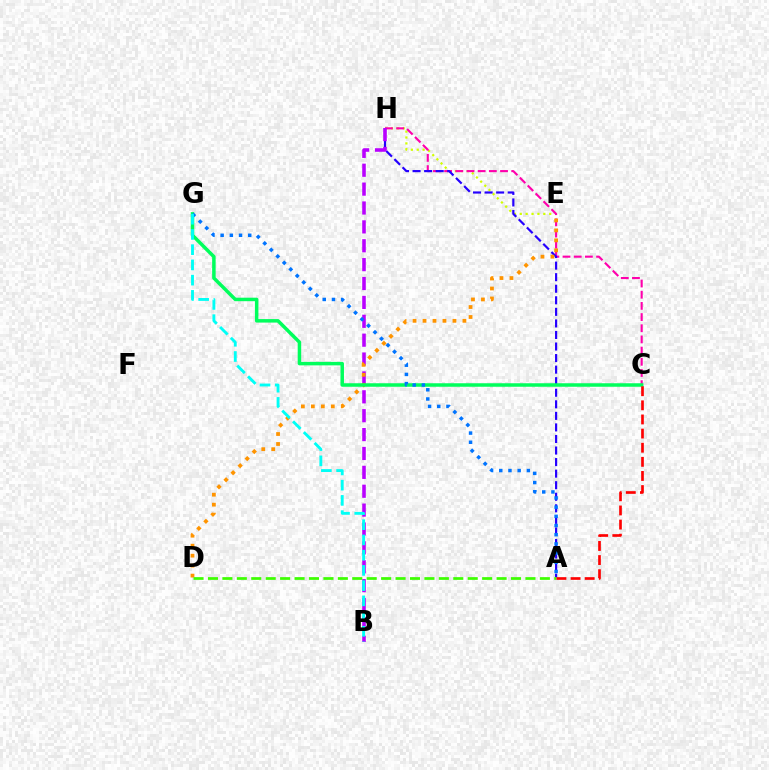{('E', 'H'): [{'color': '#d1ff00', 'line_style': 'dotted', 'thickness': 1.6}], ('C', 'H'): [{'color': '#ff00ac', 'line_style': 'dashed', 'thickness': 1.52}], ('A', 'H'): [{'color': '#2500ff', 'line_style': 'dashed', 'thickness': 1.57}], ('B', 'H'): [{'color': '#b900ff', 'line_style': 'dashed', 'thickness': 2.57}], ('D', 'E'): [{'color': '#ff9400', 'line_style': 'dotted', 'thickness': 2.71}], ('C', 'G'): [{'color': '#00ff5c', 'line_style': 'solid', 'thickness': 2.52}], ('A', 'D'): [{'color': '#3dff00', 'line_style': 'dashed', 'thickness': 1.96}], ('A', 'G'): [{'color': '#0074ff', 'line_style': 'dotted', 'thickness': 2.5}], ('B', 'G'): [{'color': '#00fff6', 'line_style': 'dashed', 'thickness': 2.07}], ('A', 'C'): [{'color': '#ff0000', 'line_style': 'dashed', 'thickness': 1.92}]}